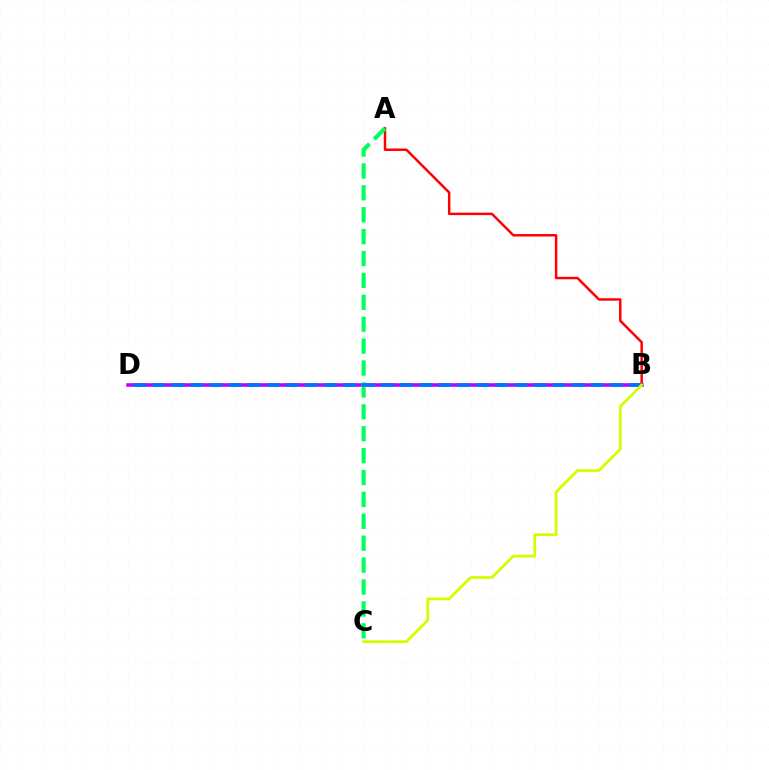{('B', 'D'): [{'color': '#b900ff', 'line_style': 'solid', 'thickness': 2.54}, {'color': '#0074ff', 'line_style': 'dashed', 'thickness': 2.59}], ('A', 'B'): [{'color': '#ff0000', 'line_style': 'solid', 'thickness': 1.77}], ('A', 'C'): [{'color': '#00ff5c', 'line_style': 'dashed', 'thickness': 2.98}], ('B', 'C'): [{'color': '#d1ff00', 'line_style': 'solid', 'thickness': 1.97}]}